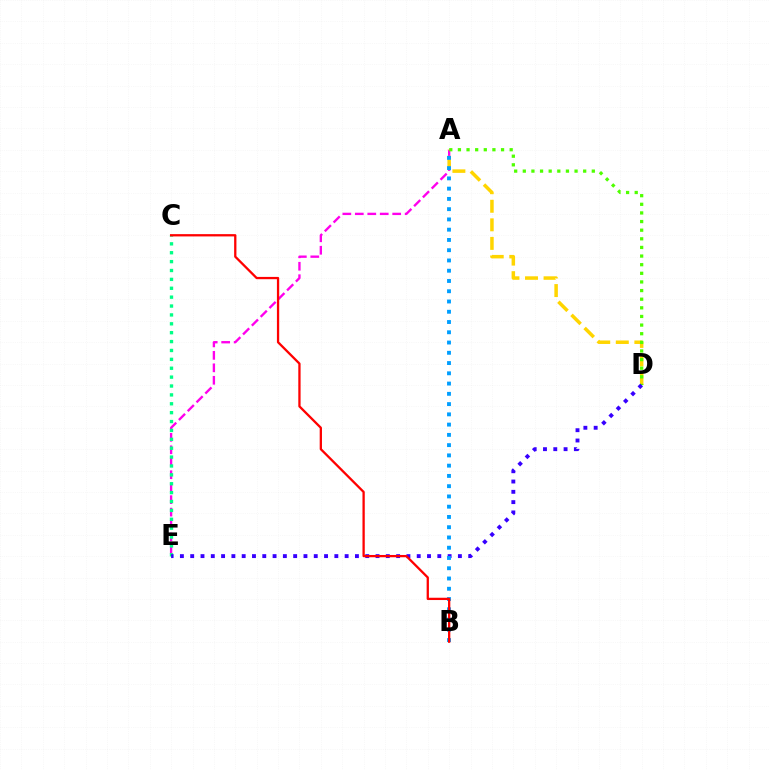{('A', 'E'): [{'color': '#ff00ed', 'line_style': 'dashed', 'thickness': 1.69}], ('A', 'D'): [{'color': '#ffd500', 'line_style': 'dashed', 'thickness': 2.52}, {'color': '#4fff00', 'line_style': 'dotted', 'thickness': 2.34}], ('C', 'E'): [{'color': '#00ff86', 'line_style': 'dotted', 'thickness': 2.41}], ('D', 'E'): [{'color': '#3700ff', 'line_style': 'dotted', 'thickness': 2.8}], ('A', 'B'): [{'color': '#009eff', 'line_style': 'dotted', 'thickness': 2.79}], ('B', 'C'): [{'color': '#ff0000', 'line_style': 'solid', 'thickness': 1.65}]}